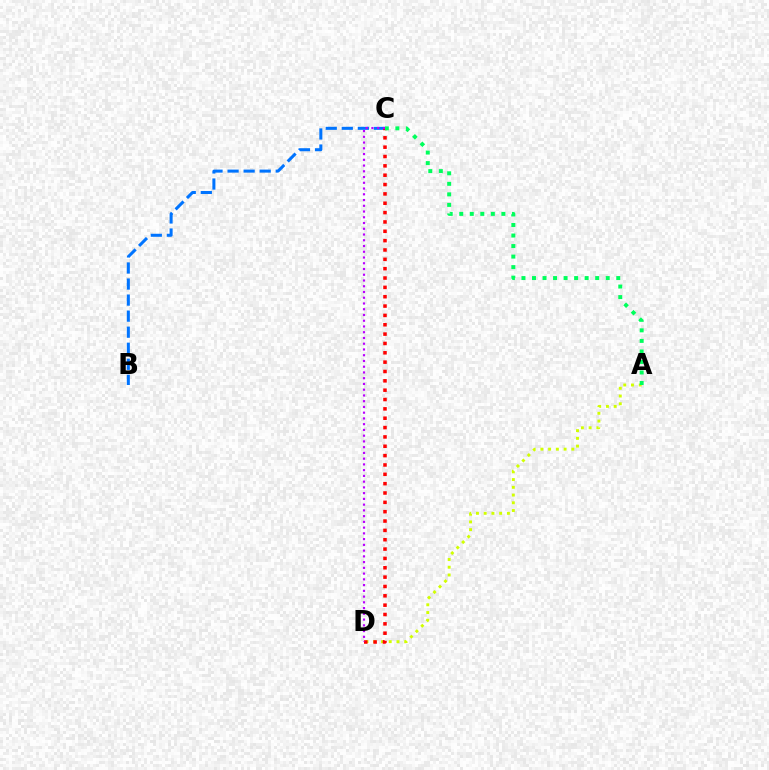{('B', 'C'): [{'color': '#0074ff', 'line_style': 'dashed', 'thickness': 2.18}], ('A', 'D'): [{'color': '#d1ff00', 'line_style': 'dotted', 'thickness': 2.1}], ('C', 'D'): [{'color': '#ff0000', 'line_style': 'dotted', 'thickness': 2.54}, {'color': '#b900ff', 'line_style': 'dotted', 'thickness': 1.56}], ('A', 'C'): [{'color': '#00ff5c', 'line_style': 'dotted', 'thickness': 2.86}]}